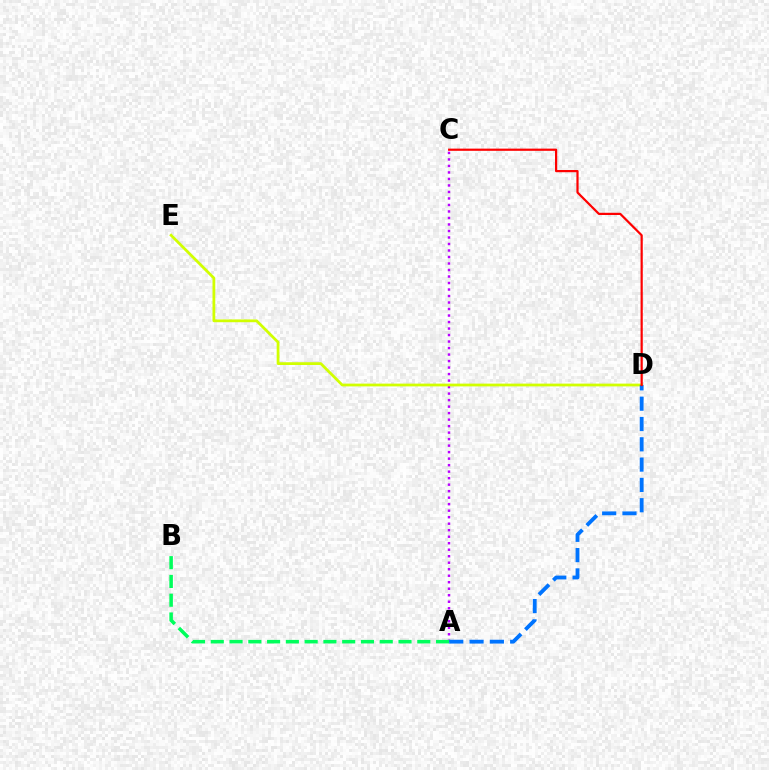{('A', 'C'): [{'color': '#b900ff', 'line_style': 'dotted', 'thickness': 1.77}], ('D', 'E'): [{'color': '#d1ff00', 'line_style': 'solid', 'thickness': 1.99}], ('A', 'D'): [{'color': '#0074ff', 'line_style': 'dashed', 'thickness': 2.76}], ('A', 'B'): [{'color': '#00ff5c', 'line_style': 'dashed', 'thickness': 2.55}], ('C', 'D'): [{'color': '#ff0000', 'line_style': 'solid', 'thickness': 1.59}]}